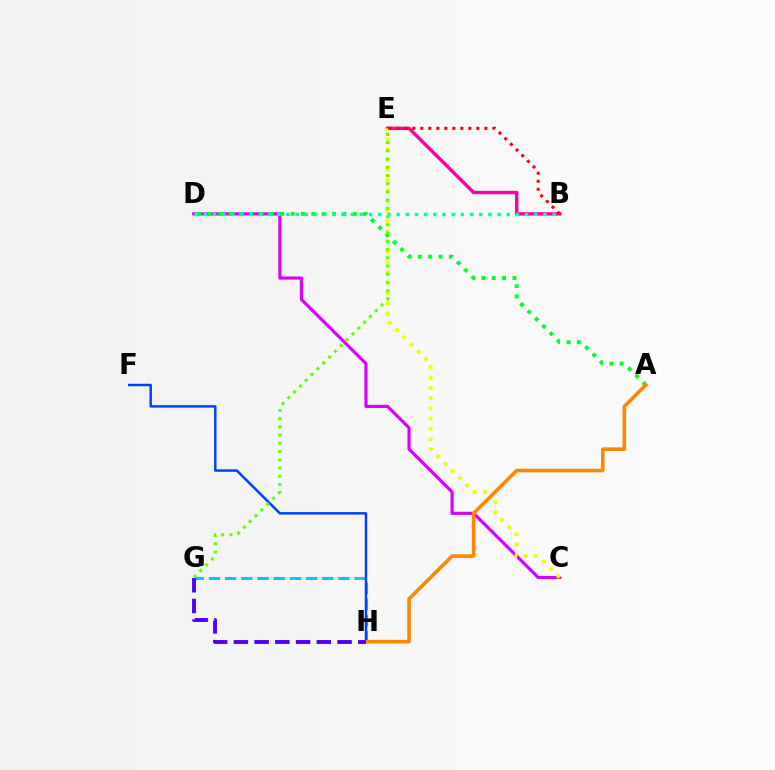{('C', 'D'): [{'color': '#d600ff', 'line_style': 'solid', 'thickness': 2.27}], ('A', 'D'): [{'color': '#00ff27', 'line_style': 'dotted', 'thickness': 2.81}], ('B', 'E'): [{'color': '#ff00a0', 'line_style': 'solid', 'thickness': 2.46}, {'color': '#ff0000', 'line_style': 'dotted', 'thickness': 2.18}], ('G', 'H'): [{'color': '#00c7ff', 'line_style': 'dashed', 'thickness': 2.2}, {'color': '#4f00ff', 'line_style': 'dashed', 'thickness': 2.82}], ('F', 'H'): [{'color': '#003fff', 'line_style': 'solid', 'thickness': 1.77}], ('C', 'E'): [{'color': '#eeff00', 'line_style': 'dotted', 'thickness': 2.79}], ('B', 'D'): [{'color': '#00ffaf', 'line_style': 'dotted', 'thickness': 2.49}], ('A', 'H'): [{'color': '#ff8800', 'line_style': 'solid', 'thickness': 2.6}], ('E', 'G'): [{'color': '#66ff00', 'line_style': 'dotted', 'thickness': 2.24}]}